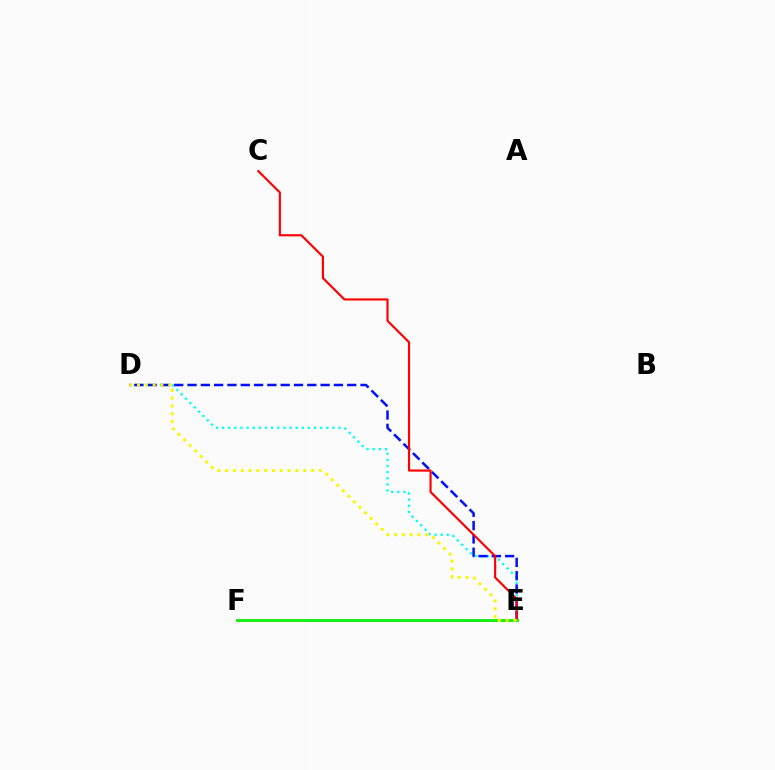{('D', 'E'): [{'color': '#00fff6', 'line_style': 'dotted', 'thickness': 1.67}, {'color': '#0010ff', 'line_style': 'dashed', 'thickness': 1.81}, {'color': '#fcf500', 'line_style': 'dotted', 'thickness': 2.12}], ('E', 'F'): [{'color': '#ee00ff', 'line_style': 'solid', 'thickness': 1.81}, {'color': '#08ff00', 'line_style': 'solid', 'thickness': 1.96}], ('C', 'E'): [{'color': '#ff0000', 'line_style': 'solid', 'thickness': 1.55}]}